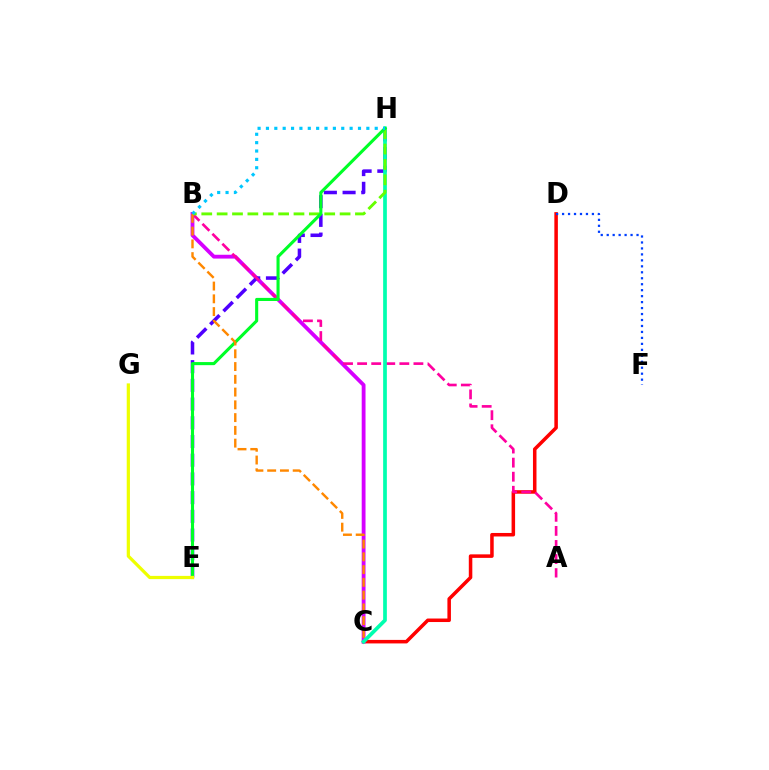{('C', 'D'): [{'color': '#ff0000', 'line_style': 'solid', 'thickness': 2.53}], ('B', 'C'): [{'color': '#d600ff', 'line_style': 'solid', 'thickness': 2.75}, {'color': '#ff8800', 'line_style': 'dashed', 'thickness': 1.73}], ('E', 'H'): [{'color': '#4f00ff', 'line_style': 'dashed', 'thickness': 2.54}, {'color': '#00ff27', 'line_style': 'solid', 'thickness': 2.23}], ('A', 'B'): [{'color': '#ff00a0', 'line_style': 'dashed', 'thickness': 1.91}], ('C', 'H'): [{'color': '#00ffaf', 'line_style': 'solid', 'thickness': 2.67}], ('B', 'H'): [{'color': '#66ff00', 'line_style': 'dashed', 'thickness': 2.09}, {'color': '#00c7ff', 'line_style': 'dotted', 'thickness': 2.27}], ('D', 'F'): [{'color': '#003fff', 'line_style': 'dotted', 'thickness': 1.62}], ('E', 'G'): [{'color': '#eeff00', 'line_style': 'solid', 'thickness': 2.32}]}